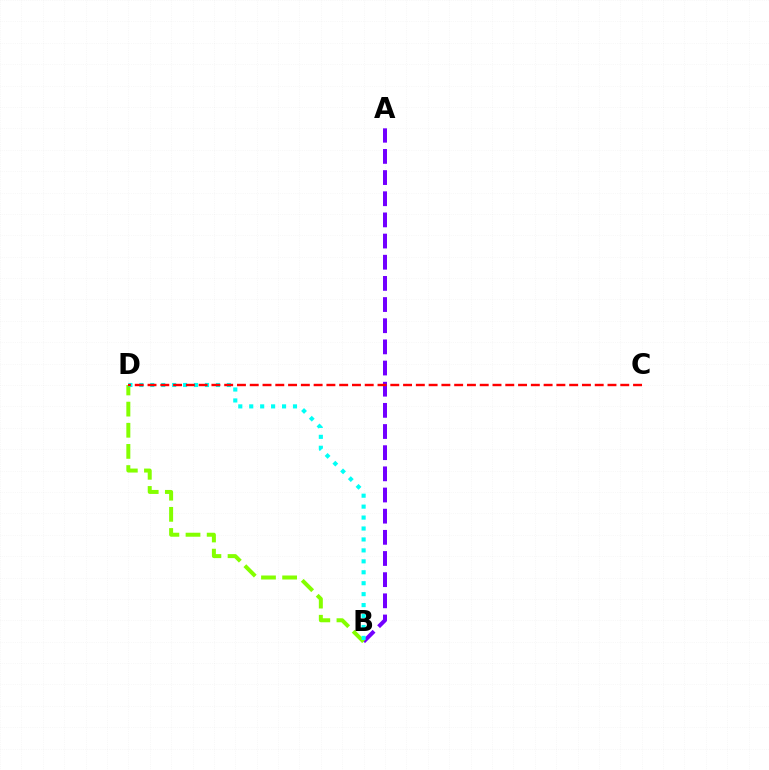{('A', 'B'): [{'color': '#7200ff', 'line_style': 'dashed', 'thickness': 2.87}], ('B', 'D'): [{'color': '#84ff00', 'line_style': 'dashed', 'thickness': 2.87}, {'color': '#00fff6', 'line_style': 'dotted', 'thickness': 2.97}], ('C', 'D'): [{'color': '#ff0000', 'line_style': 'dashed', 'thickness': 1.74}]}